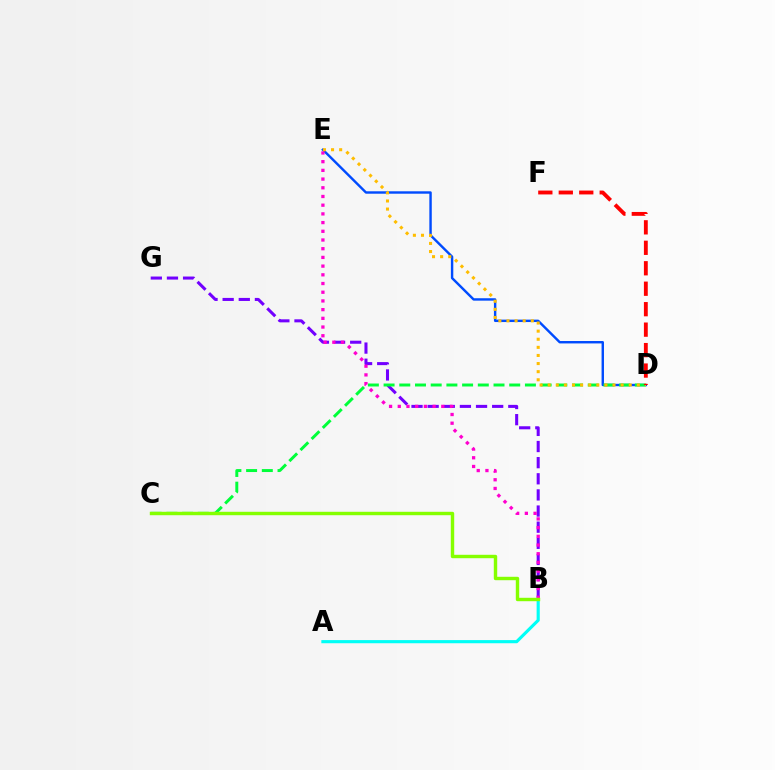{('A', 'B'): [{'color': '#00fff6', 'line_style': 'solid', 'thickness': 2.26}], ('B', 'G'): [{'color': '#7200ff', 'line_style': 'dashed', 'thickness': 2.19}], ('D', 'E'): [{'color': '#004bff', 'line_style': 'solid', 'thickness': 1.74}, {'color': '#ffbd00', 'line_style': 'dotted', 'thickness': 2.2}], ('C', 'D'): [{'color': '#00ff39', 'line_style': 'dashed', 'thickness': 2.13}], ('B', 'E'): [{'color': '#ff00cf', 'line_style': 'dotted', 'thickness': 2.36}], ('B', 'C'): [{'color': '#84ff00', 'line_style': 'solid', 'thickness': 2.46}], ('D', 'F'): [{'color': '#ff0000', 'line_style': 'dashed', 'thickness': 2.78}]}